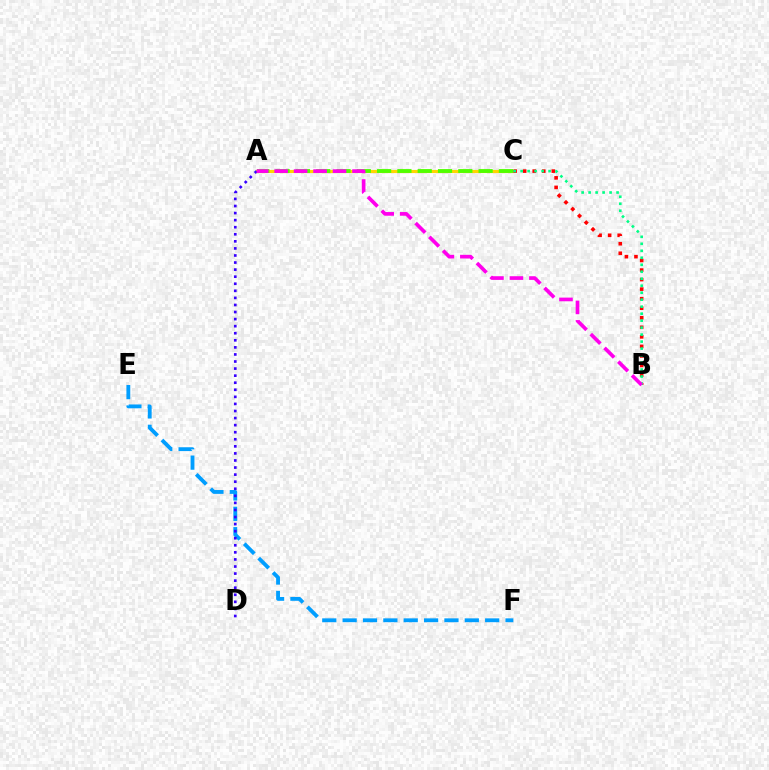{('A', 'C'): [{'color': '#ffd500', 'line_style': 'solid', 'thickness': 2.26}, {'color': '#4fff00', 'line_style': 'dashed', 'thickness': 2.76}], ('E', 'F'): [{'color': '#009eff', 'line_style': 'dashed', 'thickness': 2.77}], ('A', 'D'): [{'color': '#3700ff', 'line_style': 'dotted', 'thickness': 1.92}], ('B', 'C'): [{'color': '#ff0000', 'line_style': 'dotted', 'thickness': 2.59}, {'color': '#00ff86', 'line_style': 'dotted', 'thickness': 1.9}], ('A', 'B'): [{'color': '#ff00ed', 'line_style': 'dashed', 'thickness': 2.65}]}